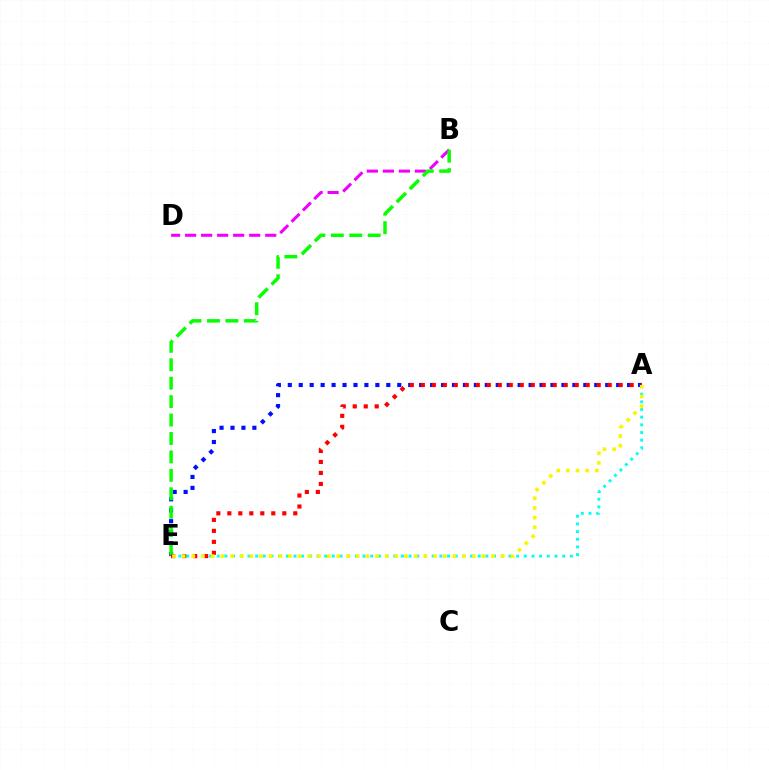{('A', 'E'): [{'color': '#00fff6', 'line_style': 'dotted', 'thickness': 2.09}, {'color': '#0010ff', 'line_style': 'dotted', 'thickness': 2.97}, {'color': '#ff0000', 'line_style': 'dotted', 'thickness': 2.99}, {'color': '#fcf500', 'line_style': 'dotted', 'thickness': 2.63}], ('B', 'D'): [{'color': '#ee00ff', 'line_style': 'dashed', 'thickness': 2.18}], ('B', 'E'): [{'color': '#08ff00', 'line_style': 'dashed', 'thickness': 2.5}]}